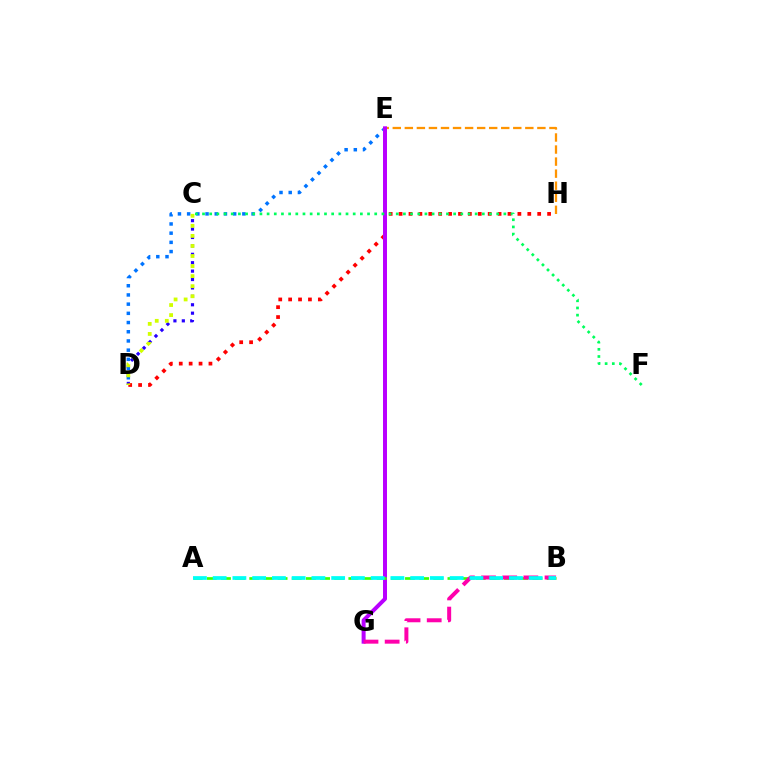{('C', 'D'): [{'color': '#2500ff', 'line_style': 'dotted', 'thickness': 2.29}, {'color': '#d1ff00', 'line_style': 'dotted', 'thickness': 2.73}], ('D', 'E'): [{'color': '#0074ff', 'line_style': 'dotted', 'thickness': 2.5}], ('D', 'H'): [{'color': '#ff0000', 'line_style': 'dotted', 'thickness': 2.69}], ('E', 'H'): [{'color': '#ff9400', 'line_style': 'dashed', 'thickness': 1.64}], ('E', 'G'): [{'color': '#b900ff', 'line_style': 'solid', 'thickness': 2.87}], ('A', 'B'): [{'color': '#3dff00', 'line_style': 'dashed', 'thickness': 1.92}, {'color': '#00fff6', 'line_style': 'dashed', 'thickness': 2.68}], ('C', 'F'): [{'color': '#00ff5c', 'line_style': 'dotted', 'thickness': 1.95}], ('B', 'G'): [{'color': '#ff00ac', 'line_style': 'dashed', 'thickness': 2.87}]}